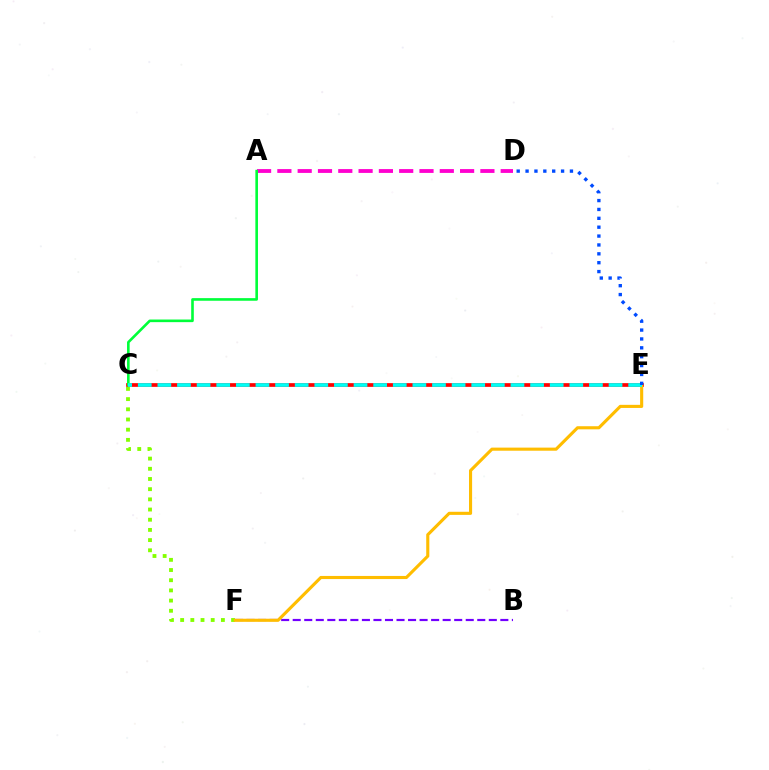{('C', 'F'): [{'color': '#84ff00', 'line_style': 'dotted', 'thickness': 2.77}], ('A', 'D'): [{'color': '#ff00cf', 'line_style': 'dashed', 'thickness': 2.76}], ('B', 'F'): [{'color': '#7200ff', 'line_style': 'dashed', 'thickness': 1.57}], ('C', 'E'): [{'color': '#ff0000', 'line_style': 'solid', 'thickness': 2.67}, {'color': '#00fff6', 'line_style': 'dashed', 'thickness': 2.66}], ('E', 'F'): [{'color': '#ffbd00', 'line_style': 'solid', 'thickness': 2.24}], ('A', 'C'): [{'color': '#00ff39', 'line_style': 'solid', 'thickness': 1.89}], ('D', 'E'): [{'color': '#004bff', 'line_style': 'dotted', 'thickness': 2.41}]}